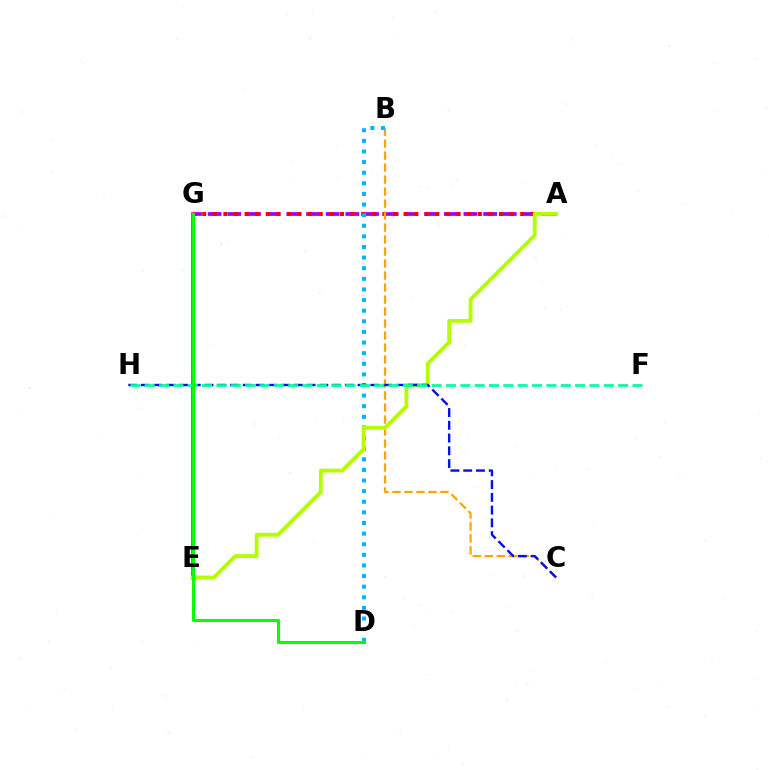{('A', 'G'): [{'color': '#9b00ff', 'line_style': 'dashed', 'thickness': 2.67}, {'color': '#ff0000', 'line_style': 'dotted', 'thickness': 2.88}], ('E', 'G'): [{'color': '#ff00bd', 'line_style': 'solid', 'thickness': 2.61}], ('B', 'C'): [{'color': '#ffa500', 'line_style': 'dashed', 'thickness': 1.63}], ('B', 'D'): [{'color': '#00b5ff', 'line_style': 'dotted', 'thickness': 2.88}], ('A', 'E'): [{'color': '#b3ff00', 'line_style': 'solid', 'thickness': 2.77}], ('C', 'H'): [{'color': '#0010ff', 'line_style': 'dashed', 'thickness': 1.73}], ('F', 'H'): [{'color': '#00ff9d', 'line_style': 'dashed', 'thickness': 1.95}], ('D', 'G'): [{'color': '#08ff00', 'line_style': 'solid', 'thickness': 2.2}]}